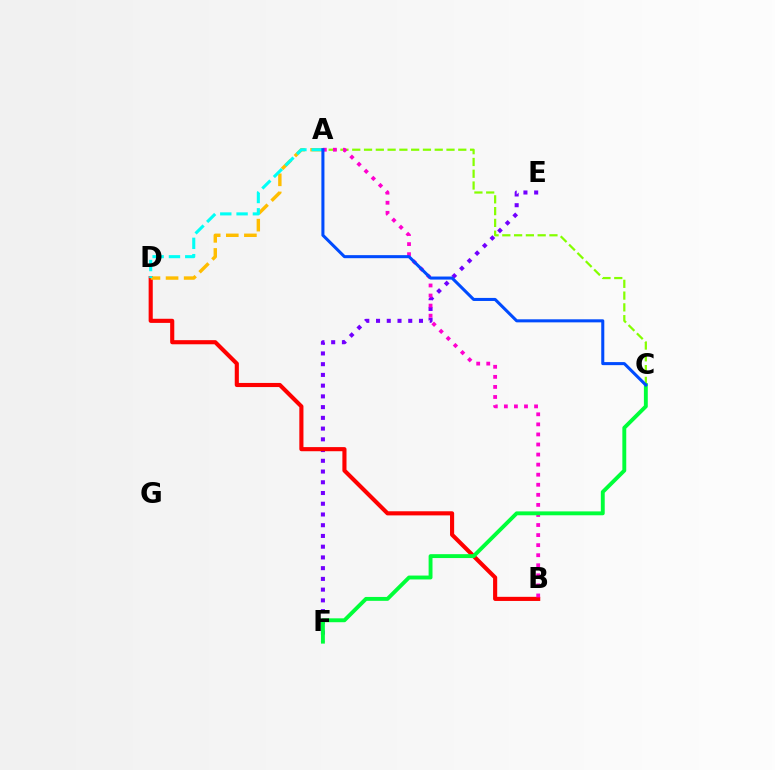{('A', 'C'): [{'color': '#84ff00', 'line_style': 'dashed', 'thickness': 1.6}, {'color': '#004bff', 'line_style': 'solid', 'thickness': 2.19}], ('E', 'F'): [{'color': '#7200ff', 'line_style': 'dotted', 'thickness': 2.92}], ('B', 'D'): [{'color': '#ff0000', 'line_style': 'solid', 'thickness': 2.97}], ('A', 'D'): [{'color': '#ffbd00', 'line_style': 'dashed', 'thickness': 2.46}, {'color': '#00fff6', 'line_style': 'dashed', 'thickness': 2.22}], ('A', 'B'): [{'color': '#ff00cf', 'line_style': 'dotted', 'thickness': 2.73}], ('C', 'F'): [{'color': '#00ff39', 'line_style': 'solid', 'thickness': 2.8}]}